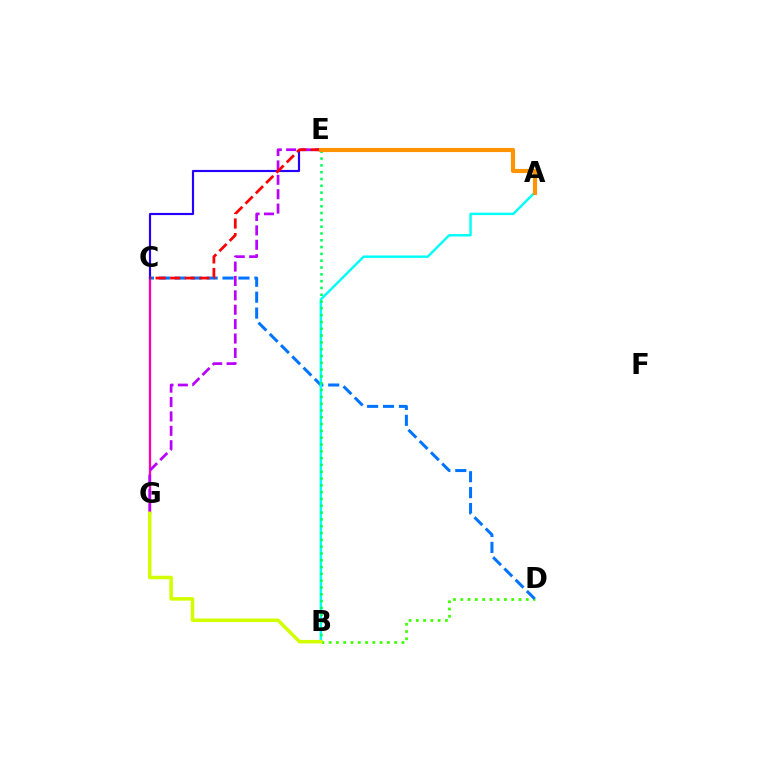{('B', 'D'): [{'color': '#3dff00', 'line_style': 'dotted', 'thickness': 1.98}], ('C', 'G'): [{'color': '#ff00ac', 'line_style': 'solid', 'thickness': 1.66}], ('C', 'D'): [{'color': '#0074ff', 'line_style': 'dashed', 'thickness': 2.16}], ('A', 'B'): [{'color': '#00fff6', 'line_style': 'solid', 'thickness': 1.75}], ('C', 'E'): [{'color': '#2500ff', 'line_style': 'solid', 'thickness': 1.56}, {'color': '#ff0000', 'line_style': 'dashed', 'thickness': 1.98}], ('E', 'G'): [{'color': '#b900ff', 'line_style': 'dashed', 'thickness': 1.96}], ('B', 'E'): [{'color': '#00ff5c', 'line_style': 'dotted', 'thickness': 1.85}], ('B', 'G'): [{'color': '#d1ff00', 'line_style': 'solid', 'thickness': 2.53}], ('A', 'E'): [{'color': '#ff9400', 'line_style': 'solid', 'thickness': 2.97}]}